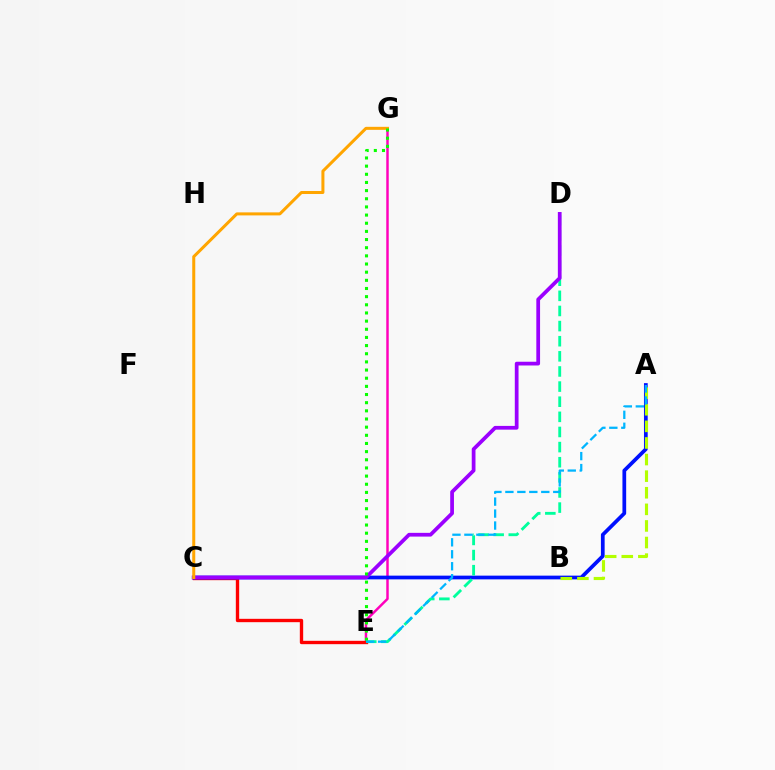{('E', 'G'): [{'color': '#ff00bd', 'line_style': 'solid', 'thickness': 1.78}, {'color': '#08ff00', 'line_style': 'dotted', 'thickness': 2.22}], ('C', 'E'): [{'color': '#ff0000', 'line_style': 'solid', 'thickness': 2.42}], ('A', 'C'): [{'color': '#0010ff', 'line_style': 'solid', 'thickness': 2.68}], ('D', 'E'): [{'color': '#00ff9d', 'line_style': 'dashed', 'thickness': 2.05}], ('C', 'D'): [{'color': '#9b00ff', 'line_style': 'solid', 'thickness': 2.69}], ('C', 'G'): [{'color': '#ffa500', 'line_style': 'solid', 'thickness': 2.18}], ('A', 'B'): [{'color': '#b3ff00', 'line_style': 'dashed', 'thickness': 2.25}], ('A', 'E'): [{'color': '#00b5ff', 'line_style': 'dashed', 'thickness': 1.63}]}